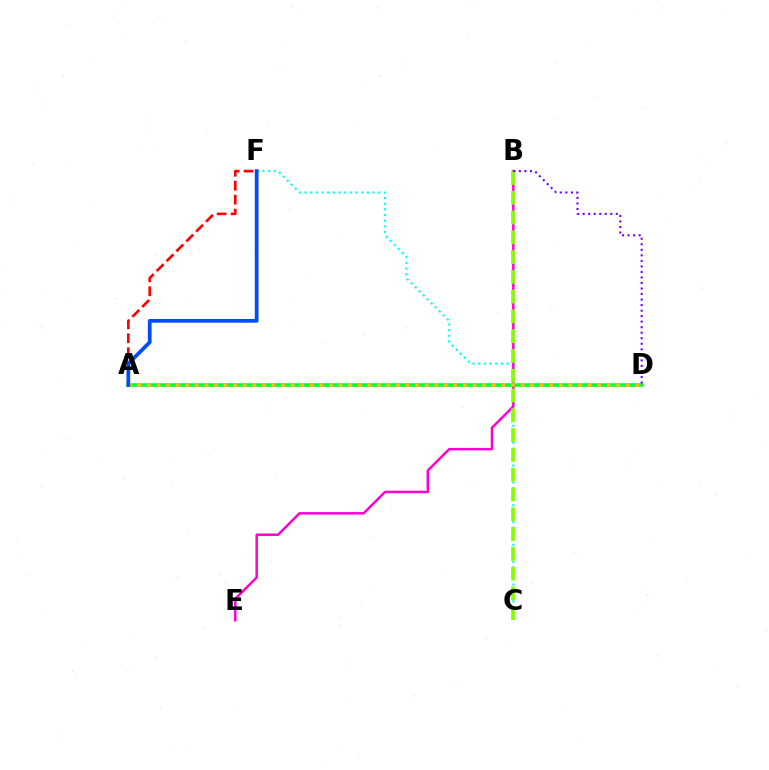{('C', 'F'): [{'color': '#00fff6', 'line_style': 'dotted', 'thickness': 1.54}], ('B', 'E'): [{'color': '#ff00cf', 'line_style': 'solid', 'thickness': 1.78}], ('A', 'F'): [{'color': '#ff0000', 'line_style': 'dashed', 'thickness': 1.9}, {'color': '#004bff', 'line_style': 'solid', 'thickness': 2.68}], ('A', 'D'): [{'color': '#00ff39', 'line_style': 'solid', 'thickness': 2.57}, {'color': '#ffbd00', 'line_style': 'dotted', 'thickness': 2.6}], ('B', 'C'): [{'color': '#84ff00', 'line_style': 'dashed', 'thickness': 2.69}], ('B', 'D'): [{'color': '#7200ff', 'line_style': 'dotted', 'thickness': 1.5}]}